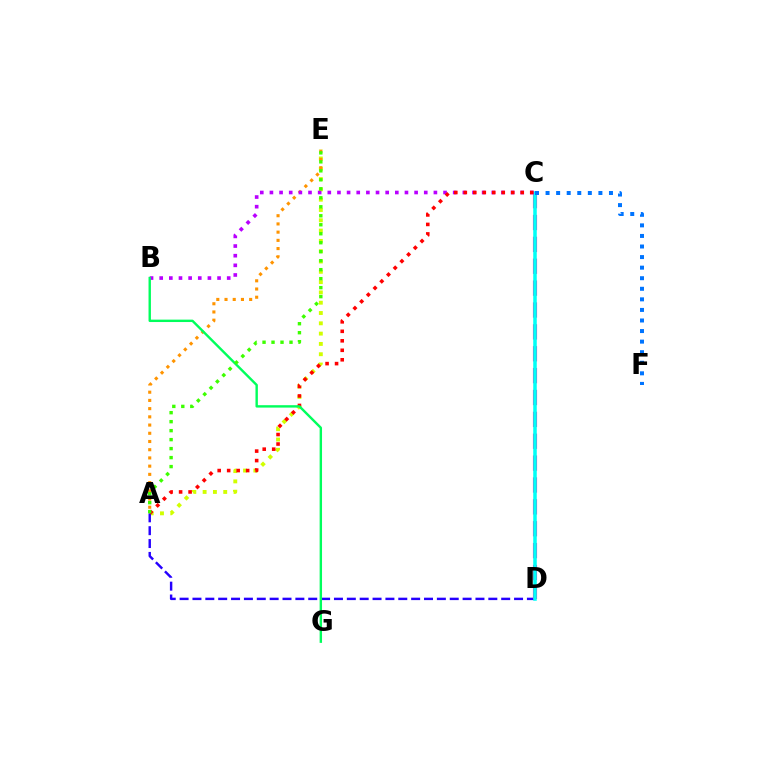{('A', 'E'): [{'color': '#d1ff00', 'line_style': 'dotted', 'thickness': 2.8}, {'color': '#ff9400', 'line_style': 'dotted', 'thickness': 2.23}, {'color': '#3dff00', 'line_style': 'dotted', 'thickness': 2.44}], ('A', 'D'): [{'color': '#2500ff', 'line_style': 'dashed', 'thickness': 1.75}], ('C', 'D'): [{'color': '#ff00ac', 'line_style': 'dashed', 'thickness': 2.97}, {'color': '#00fff6', 'line_style': 'solid', 'thickness': 2.54}], ('C', 'F'): [{'color': '#0074ff', 'line_style': 'dotted', 'thickness': 2.87}], ('B', 'C'): [{'color': '#b900ff', 'line_style': 'dotted', 'thickness': 2.62}], ('A', 'C'): [{'color': '#ff0000', 'line_style': 'dotted', 'thickness': 2.58}], ('B', 'G'): [{'color': '#00ff5c', 'line_style': 'solid', 'thickness': 1.73}]}